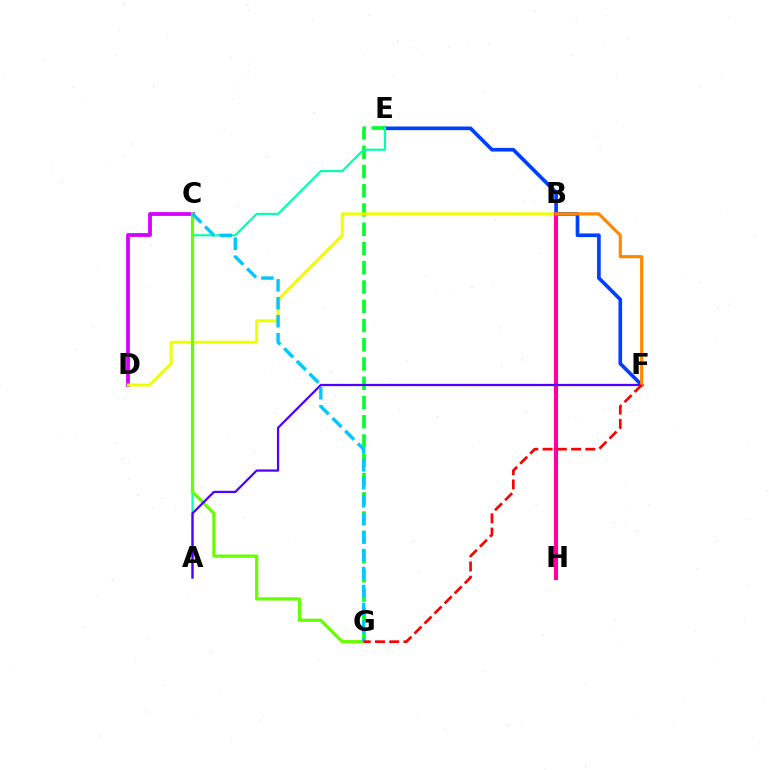{('E', 'F'): [{'color': '#003fff', 'line_style': 'solid', 'thickness': 2.64}], ('E', 'G'): [{'color': '#00ff27', 'line_style': 'dashed', 'thickness': 2.62}], ('A', 'E'): [{'color': '#00ffaf', 'line_style': 'solid', 'thickness': 1.53}], ('C', 'D'): [{'color': '#d600ff', 'line_style': 'solid', 'thickness': 2.73}], ('B', 'D'): [{'color': '#eeff00', 'line_style': 'solid', 'thickness': 2.15}], ('B', 'H'): [{'color': '#ff00a0', 'line_style': 'solid', 'thickness': 2.97}], ('C', 'G'): [{'color': '#66ff00', 'line_style': 'solid', 'thickness': 2.3}, {'color': '#00c7ff', 'line_style': 'dashed', 'thickness': 2.44}], ('A', 'F'): [{'color': '#4f00ff', 'line_style': 'solid', 'thickness': 1.62}], ('B', 'F'): [{'color': '#ff8800', 'line_style': 'solid', 'thickness': 2.28}], ('F', 'G'): [{'color': '#ff0000', 'line_style': 'dashed', 'thickness': 1.94}]}